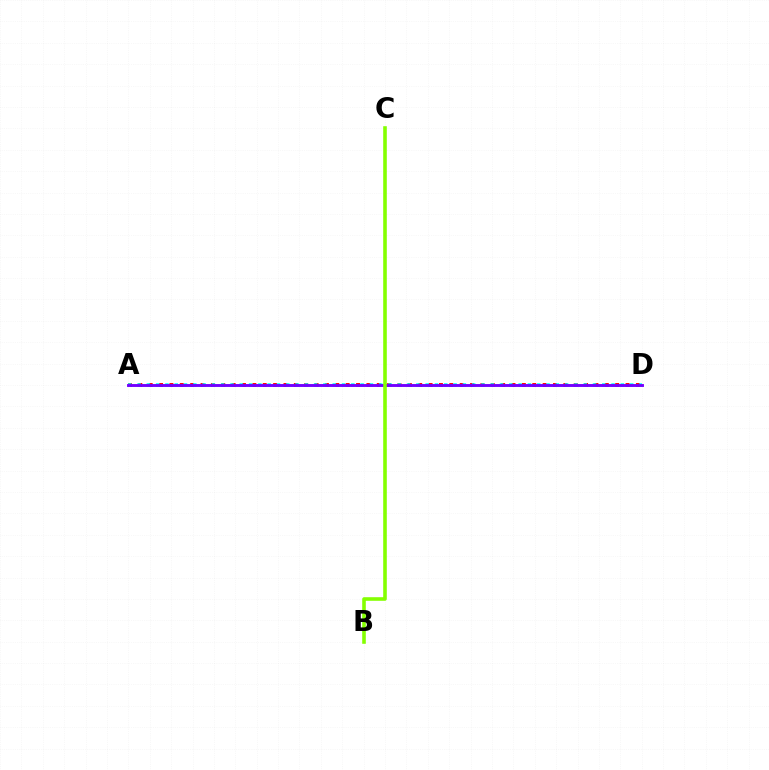{('A', 'D'): [{'color': '#ff0000', 'line_style': 'dotted', 'thickness': 2.82}, {'color': '#00fff6', 'line_style': 'dotted', 'thickness': 2.53}, {'color': '#7200ff', 'line_style': 'solid', 'thickness': 2.08}], ('B', 'C'): [{'color': '#84ff00', 'line_style': 'solid', 'thickness': 2.59}]}